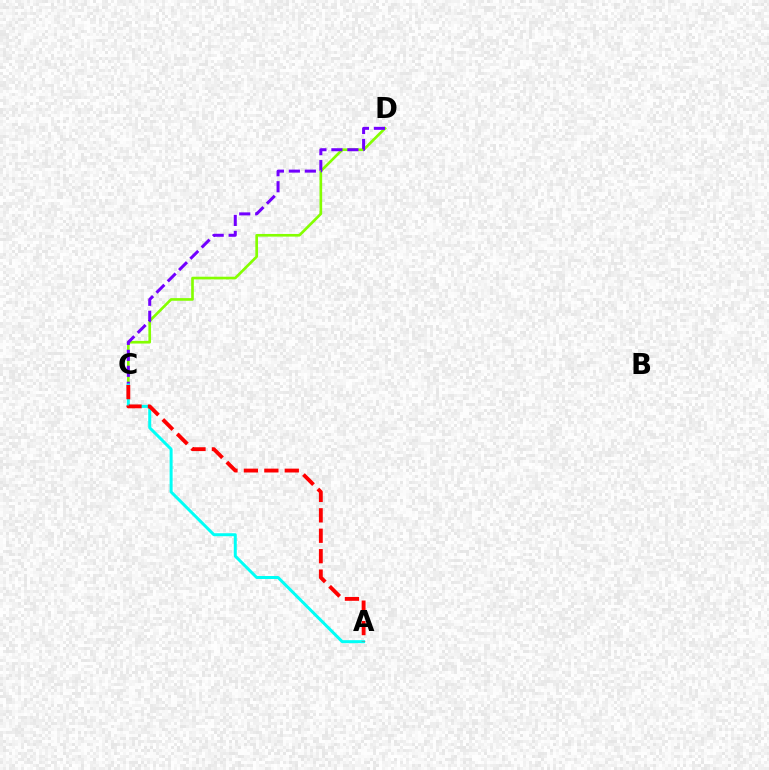{('C', 'D'): [{'color': '#84ff00', 'line_style': 'solid', 'thickness': 1.92}, {'color': '#7200ff', 'line_style': 'dashed', 'thickness': 2.17}], ('A', 'C'): [{'color': '#00fff6', 'line_style': 'solid', 'thickness': 2.16}, {'color': '#ff0000', 'line_style': 'dashed', 'thickness': 2.78}]}